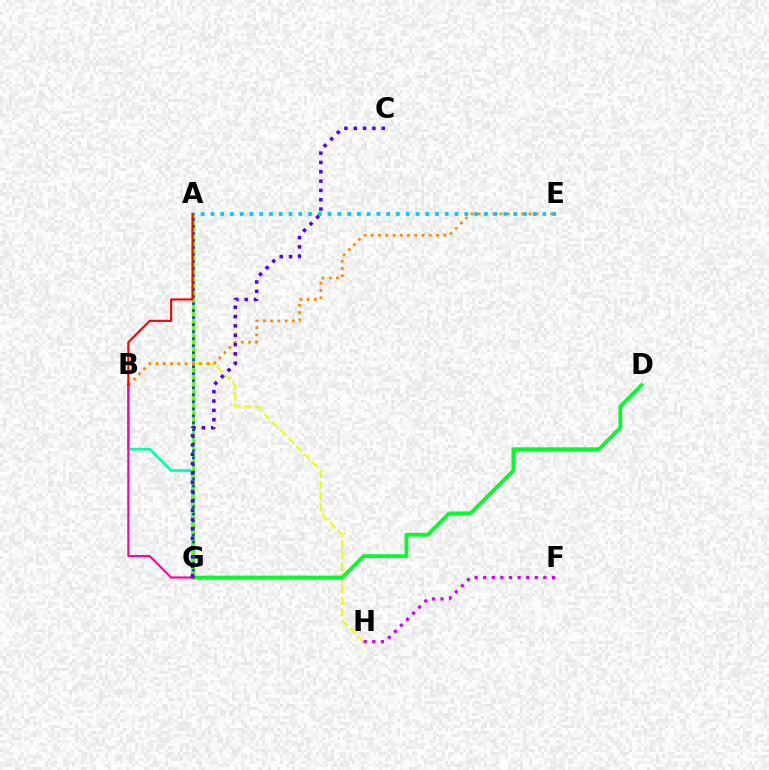{('A', 'H'): [{'color': '#eeff00', 'line_style': 'dashed', 'thickness': 1.54}], ('B', 'G'): [{'color': '#00ffaf', 'line_style': 'solid', 'thickness': 1.93}, {'color': '#ff00a0', 'line_style': 'solid', 'thickness': 1.52}], ('F', 'H'): [{'color': '#d600ff', 'line_style': 'dotted', 'thickness': 2.33}], ('D', 'G'): [{'color': '#00ff27', 'line_style': 'solid', 'thickness': 2.69}], ('A', 'G'): [{'color': '#66ff00', 'line_style': 'solid', 'thickness': 2.15}, {'color': '#003fff', 'line_style': 'dotted', 'thickness': 1.91}], ('B', 'E'): [{'color': '#ff8800', 'line_style': 'dotted', 'thickness': 1.97}], ('A', 'E'): [{'color': '#00c7ff', 'line_style': 'dotted', 'thickness': 2.65}], ('A', 'B'): [{'color': '#ff0000', 'line_style': 'solid', 'thickness': 1.52}], ('C', 'G'): [{'color': '#4f00ff', 'line_style': 'dotted', 'thickness': 2.54}]}